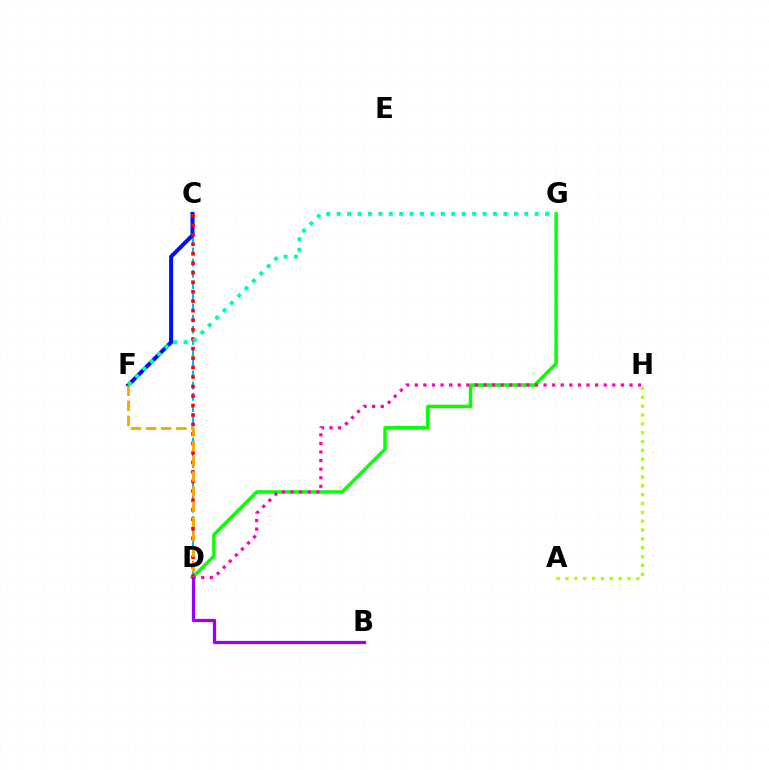{('C', 'D'): [{'color': '#00b5ff', 'line_style': 'dashed', 'thickness': 1.52}, {'color': '#ff0000', 'line_style': 'dotted', 'thickness': 2.58}], ('D', 'G'): [{'color': '#08ff00', 'line_style': 'solid', 'thickness': 2.49}], ('A', 'H'): [{'color': '#b3ff00', 'line_style': 'dotted', 'thickness': 2.4}], ('C', 'F'): [{'color': '#0010ff', 'line_style': 'solid', 'thickness': 2.89}], ('D', 'H'): [{'color': '#ff00bd', 'line_style': 'dotted', 'thickness': 2.33}], ('D', 'F'): [{'color': '#ffa500', 'line_style': 'dashed', 'thickness': 2.05}], ('B', 'D'): [{'color': '#9b00ff', 'line_style': 'solid', 'thickness': 2.33}], ('F', 'G'): [{'color': '#00ff9d', 'line_style': 'dotted', 'thickness': 2.83}]}